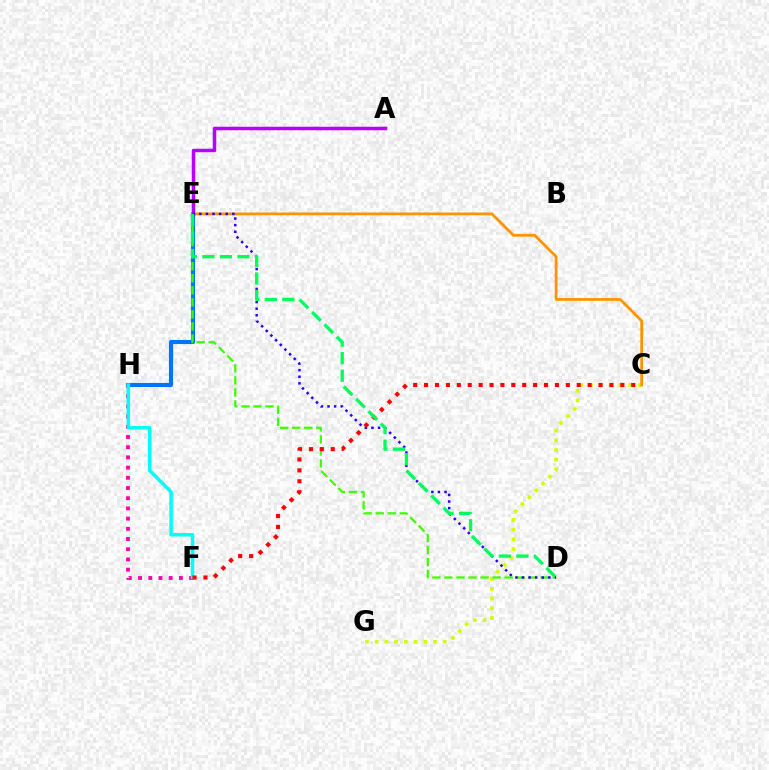{('E', 'H'): [{'color': '#0074ff', 'line_style': 'solid', 'thickness': 2.97}], ('C', 'G'): [{'color': '#d1ff00', 'line_style': 'dotted', 'thickness': 2.64}], ('C', 'E'): [{'color': '#ff9400', 'line_style': 'solid', 'thickness': 2.0}], ('A', 'E'): [{'color': '#b900ff', 'line_style': 'solid', 'thickness': 2.51}], ('F', 'H'): [{'color': '#ff00ac', 'line_style': 'dotted', 'thickness': 2.77}, {'color': '#00fff6', 'line_style': 'solid', 'thickness': 2.53}], ('D', 'E'): [{'color': '#3dff00', 'line_style': 'dashed', 'thickness': 1.64}, {'color': '#2500ff', 'line_style': 'dotted', 'thickness': 1.79}, {'color': '#00ff5c', 'line_style': 'dashed', 'thickness': 2.38}], ('C', 'F'): [{'color': '#ff0000', 'line_style': 'dotted', 'thickness': 2.96}]}